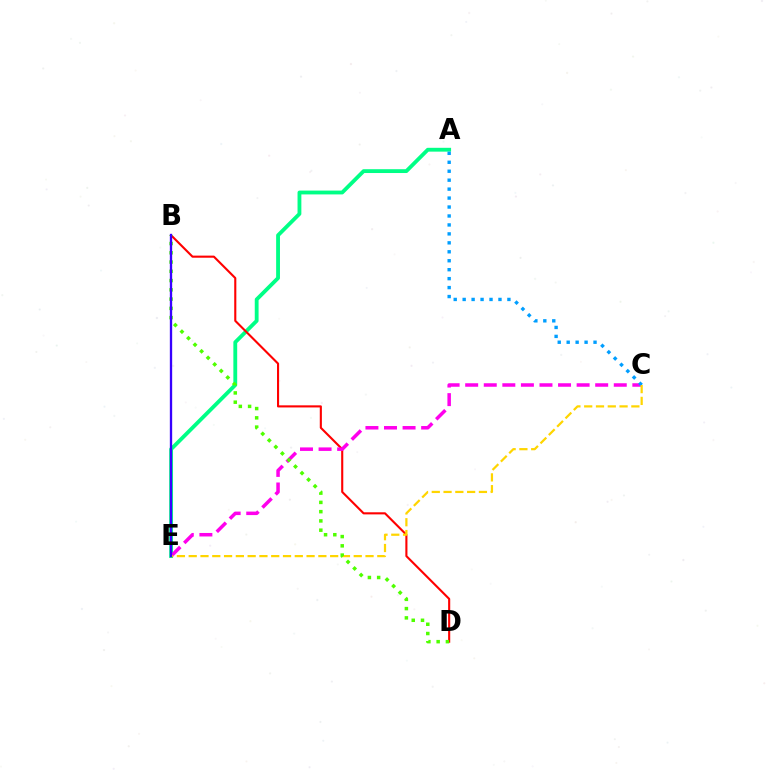{('A', 'E'): [{'color': '#00ff86', 'line_style': 'solid', 'thickness': 2.75}], ('B', 'D'): [{'color': '#ff0000', 'line_style': 'solid', 'thickness': 1.52}, {'color': '#4fff00', 'line_style': 'dotted', 'thickness': 2.52}], ('C', 'E'): [{'color': '#ff00ed', 'line_style': 'dashed', 'thickness': 2.52}, {'color': '#ffd500', 'line_style': 'dashed', 'thickness': 1.6}], ('A', 'C'): [{'color': '#009eff', 'line_style': 'dotted', 'thickness': 2.43}], ('B', 'E'): [{'color': '#3700ff', 'line_style': 'solid', 'thickness': 1.68}]}